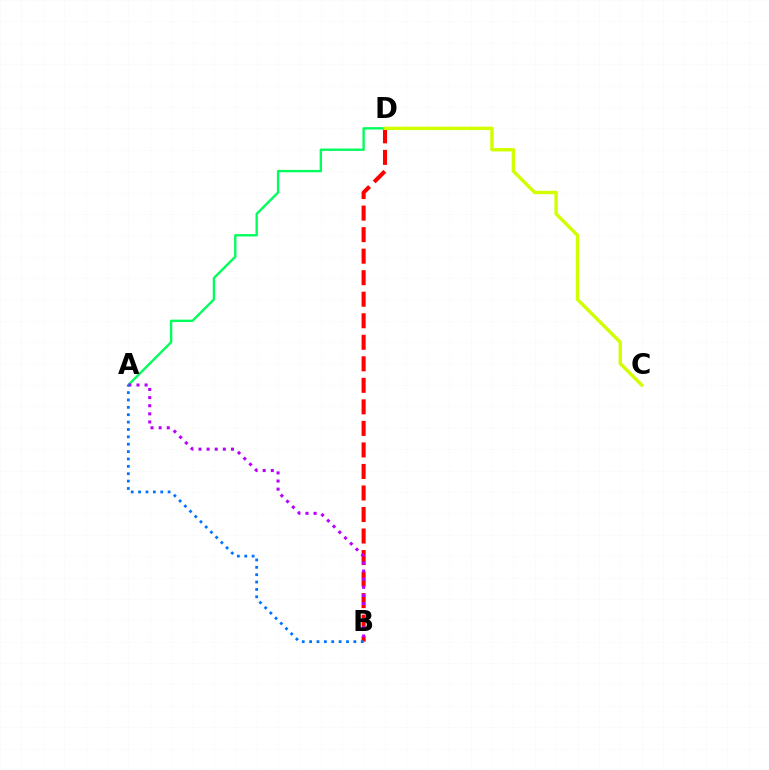{('A', 'D'): [{'color': '#00ff5c', 'line_style': 'solid', 'thickness': 1.71}], ('B', 'D'): [{'color': '#ff0000', 'line_style': 'dashed', 'thickness': 2.92}], ('A', 'B'): [{'color': '#b900ff', 'line_style': 'dotted', 'thickness': 2.21}, {'color': '#0074ff', 'line_style': 'dotted', 'thickness': 2.0}], ('C', 'D'): [{'color': '#d1ff00', 'line_style': 'solid', 'thickness': 2.46}]}